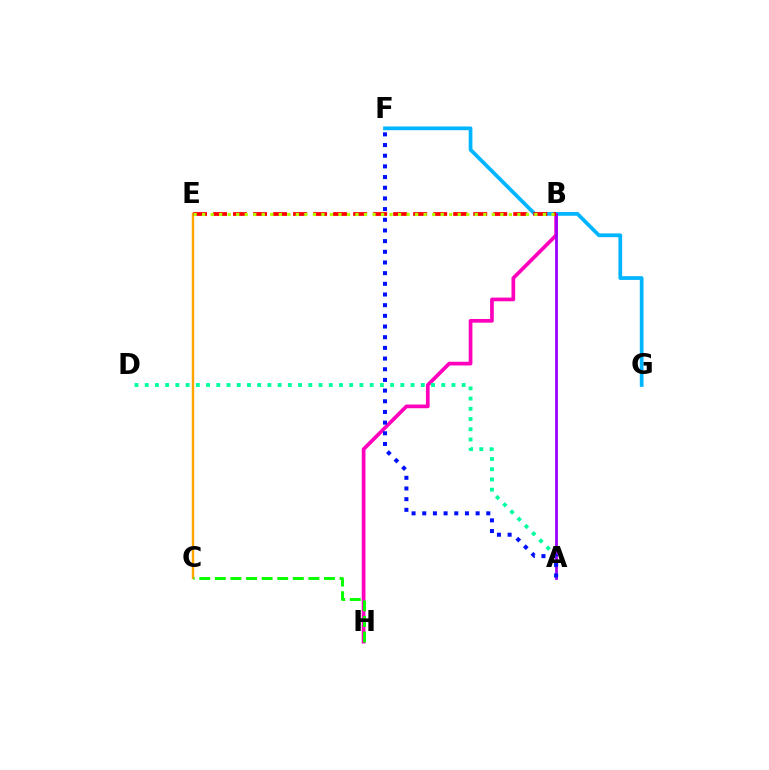{('B', 'H'): [{'color': '#ff00bd', 'line_style': 'solid', 'thickness': 2.66}], ('C', 'E'): [{'color': '#ffa500', 'line_style': 'solid', 'thickness': 1.74}], ('A', 'D'): [{'color': '#00ff9d', 'line_style': 'dotted', 'thickness': 2.78}], ('F', 'G'): [{'color': '#00b5ff', 'line_style': 'solid', 'thickness': 2.69}], ('A', 'B'): [{'color': '#9b00ff', 'line_style': 'solid', 'thickness': 2.0}], ('A', 'F'): [{'color': '#0010ff', 'line_style': 'dotted', 'thickness': 2.9}], ('B', 'E'): [{'color': '#ff0000', 'line_style': 'dashed', 'thickness': 2.72}, {'color': '#b3ff00', 'line_style': 'dotted', 'thickness': 2.31}], ('C', 'H'): [{'color': '#08ff00', 'line_style': 'dashed', 'thickness': 2.12}]}